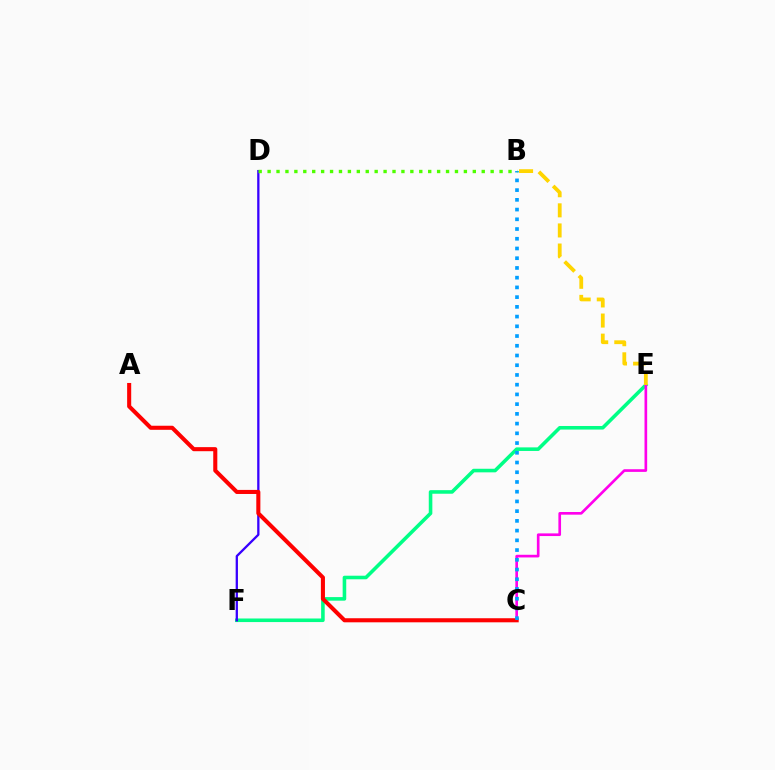{('E', 'F'): [{'color': '#00ff86', 'line_style': 'solid', 'thickness': 2.57}], ('C', 'E'): [{'color': '#ff00ed', 'line_style': 'solid', 'thickness': 1.91}], ('D', 'F'): [{'color': '#3700ff', 'line_style': 'solid', 'thickness': 1.65}], ('A', 'C'): [{'color': '#ff0000', 'line_style': 'solid', 'thickness': 2.93}], ('B', 'C'): [{'color': '#009eff', 'line_style': 'dotted', 'thickness': 2.64}], ('B', 'D'): [{'color': '#4fff00', 'line_style': 'dotted', 'thickness': 2.42}], ('B', 'E'): [{'color': '#ffd500', 'line_style': 'dashed', 'thickness': 2.73}]}